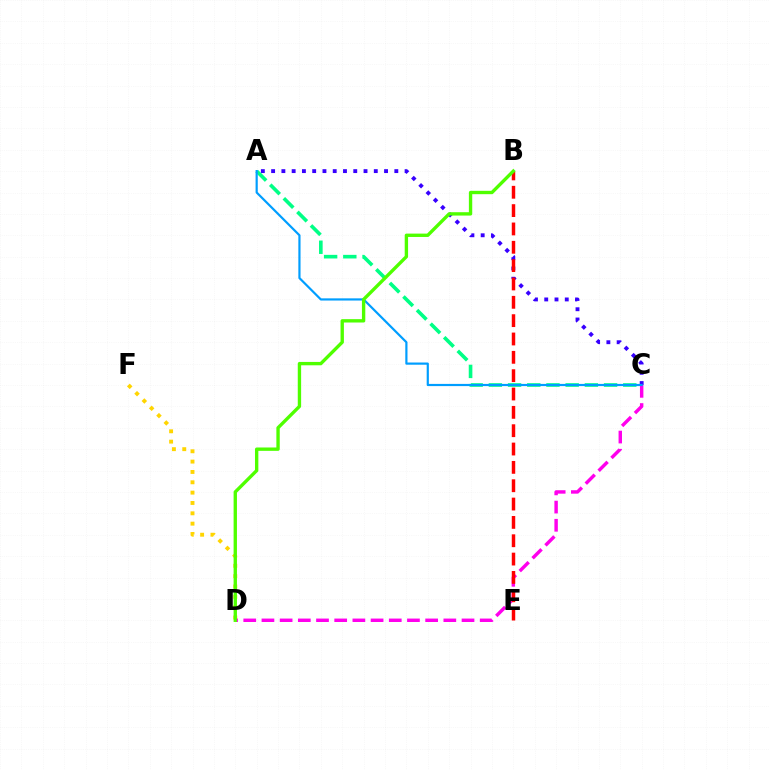{('D', 'F'): [{'color': '#ffd500', 'line_style': 'dotted', 'thickness': 2.81}], ('A', 'C'): [{'color': '#3700ff', 'line_style': 'dotted', 'thickness': 2.79}, {'color': '#00ff86', 'line_style': 'dashed', 'thickness': 2.61}, {'color': '#009eff', 'line_style': 'solid', 'thickness': 1.58}], ('C', 'D'): [{'color': '#ff00ed', 'line_style': 'dashed', 'thickness': 2.47}], ('B', 'E'): [{'color': '#ff0000', 'line_style': 'dashed', 'thickness': 2.49}], ('B', 'D'): [{'color': '#4fff00', 'line_style': 'solid', 'thickness': 2.42}]}